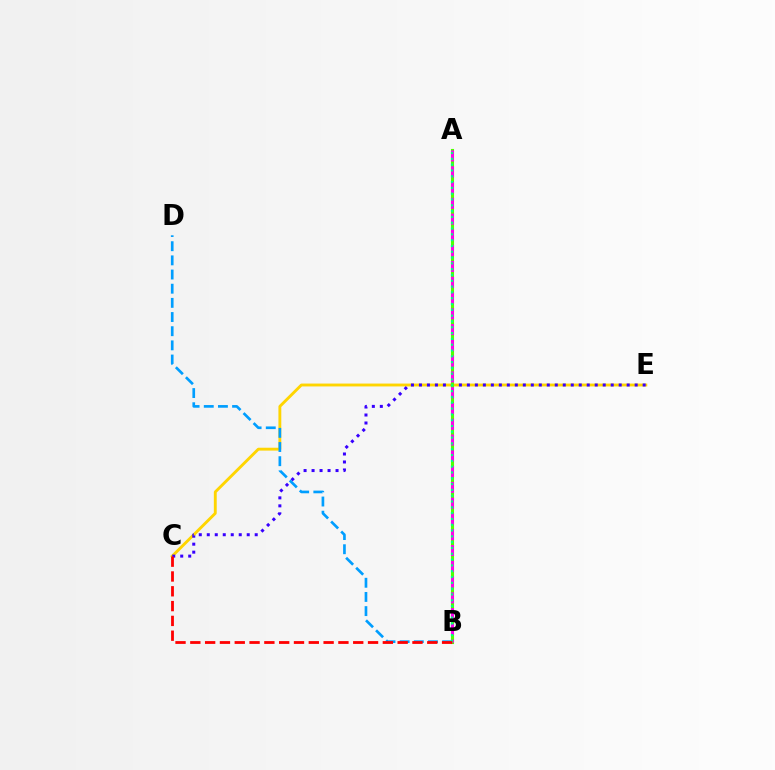{('C', 'E'): [{'color': '#ffd500', 'line_style': 'solid', 'thickness': 2.07}, {'color': '#3700ff', 'line_style': 'dotted', 'thickness': 2.17}], ('A', 'B'): [{'color': '#4fff00', 'line_style': 'solid', 'thickness': 2.23}, {'color': '#ff00ed', 'line_style': 'dashed', 'thickness': 2.14}, {'color': '#00ff86', 'line_style': 'dotted', 'thickness': 1.58}], ('B', 'D'): [{'color': '#009eff', 'line_style': 'dashed', 'thickness': 1.92}], ('B', 'C'): [{'color': '#ff0000', 'line_style': 'dashed', 'thickness': 2.01}]}